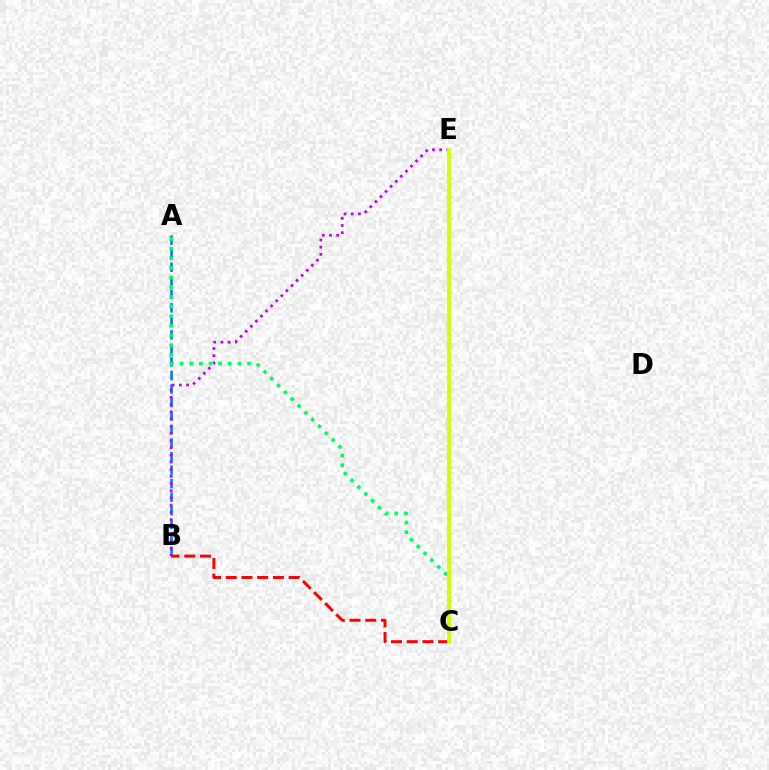{('A', 'B'): [{'color': '#0074ff', 'line_style': 'dashed', 'thickness': 1.84}], ('B', 'E'): [{'color': '#b900ff', 'line_style': 'dotted', 'thickness': 1.95}], ('A', 'C'): [{'color': '#00ff5c', 'line_style': 'dotted', 'thickness': 2.62}], ('B', 'C'): [{'color': '#ff0000', 'line_style': 'dashed', 'thickness': 2.14}], ('C', 'E'): [{'color': '#d1ff00', 'line_style': 'solid', 'thickness': 2.75}]}